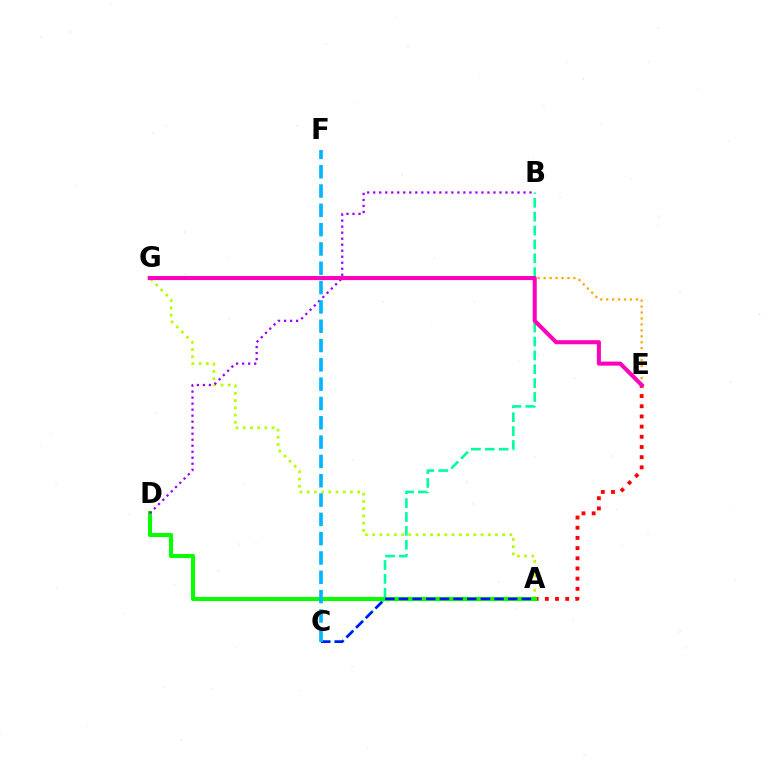{('A', 'G'): [{'color': '#b3ff00', 'line_style': 'dotted', 'thickness': 1.96}], ('A', 'E'): [{'color': '#ff0000', 'line_style': 'dotted', 'thickness': 2.77}], ('A', 'D'): [{'color': '#08ff00', 'line_style': 'solid', 'thickness': 2.92}], ('E', 'G'): [{'color': '#ffa500', 'line_style': 'dotted', 'thickness': 1.62}, {'color': '#ff00bd', 'line_style': 'solid', 'thickness': 2.92}], ('B', 'C'): [{'color': '#00ff9d', 'line_style': 'dashed', 'thickness': 1.88}], ('A', 'C'): [{'color': '#0010ff', 'line_style': 'dashed', 'thickness': 1.85}], ('B', 'D'): [{'color': '#9b00ff', 'line_style': 'dotted', 'thickness': 1.63}], ('C', 'F'): [{'color': '#00b5ff', 'line_style': 'dashed', 'thickness': 2.62}]}